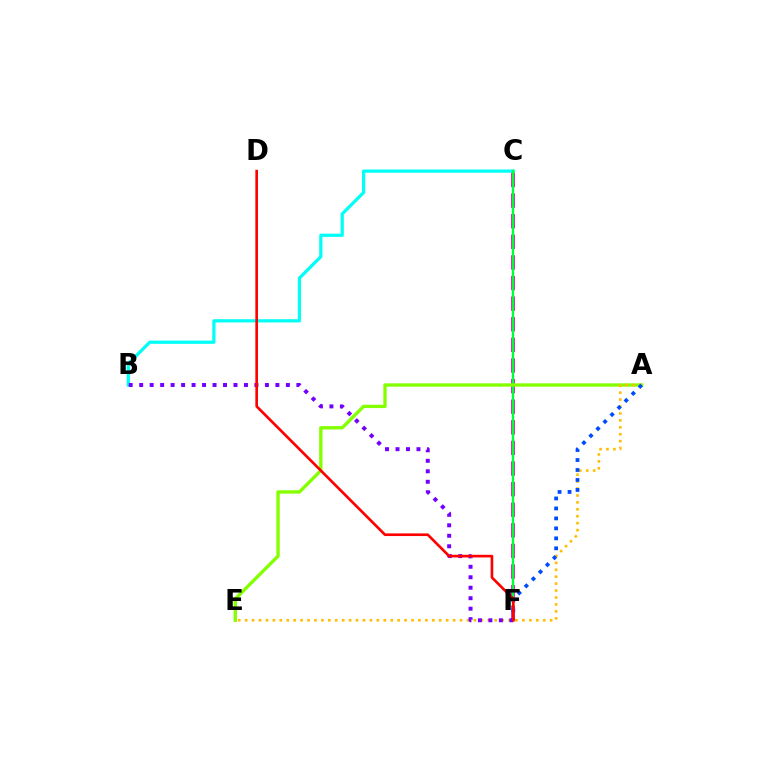{('B', 'C'): [{'color': '#00fff6', 'line_style': 'solid', 'thickness': 2.32}], ('C', 'F'): [{'color': '#ff00cf', 'line_style': 'dashed', 'thickness': 2.8}, {'color': '#00ff39', 'line_style': 'solid', 'thickness': 1.71}], ('A', 'E'): [{'color': '#84ff00', 'line_style': 'solid', 'thickness': 2.4}, {'color': '#ffbd00', 'line_style': 'dotted', 'thickness': 1.88}], ('B', 'F'): [{'color': '#7200ff', 'line_style': 'dotted', 'thickness': 2.85}], ('A', 'F'): [{'color': '#004bff', 'line_style': 'dotted', 'thickness': 2.71}], ('D', 'F'): [{'color': '#ff0000', 'line_style': 'solid', 'thickness': 1.91}]}